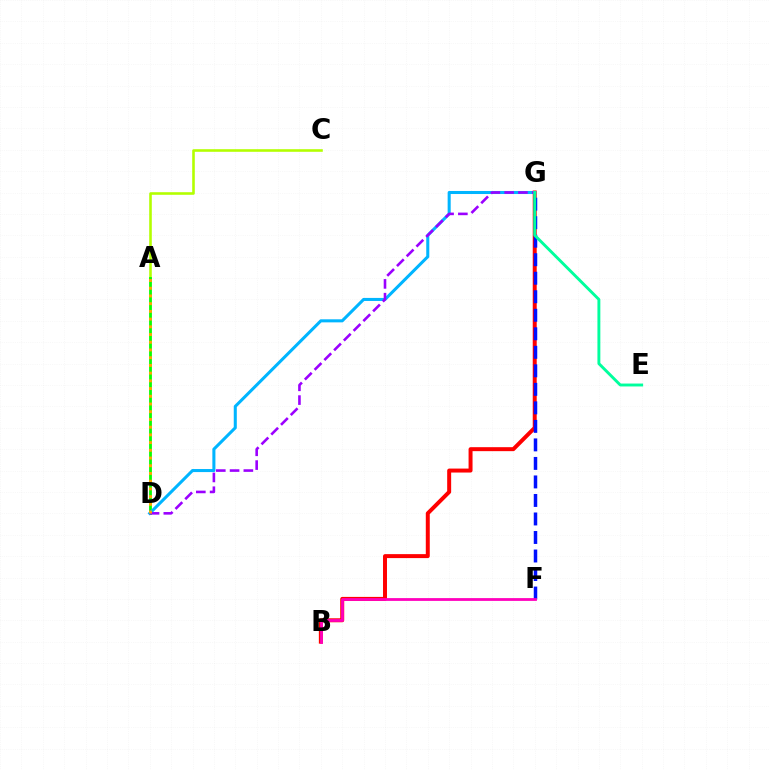{('A', 'C'): [{'color': '#b3ff00', 'line_style': 'solid', 'thickness': 1.87}], ('B', 'G'): [{'color': '#ff0000', 'line_style': 'solid', 'thickness': 2.86}], ('F', 'G'): [{'color': '#0010ff', 'line_style': 'dashed', 'thickness': 2.52}], ('A', 'D'): [{'color': '#08ff00', 'line_style': 'solid', 'thickness': 2.01}, {'color': '#ffa500', 'line_style': 'dotted', 'thickness': 2.1}], ('D', 'G'): [{'color': '#00b5ff', 'line_style': 'solid', 'thickness': 2.2}, {'color': '#9b00ff', 'line_style': 'dashed', 'thickness': 1.87}], ('E', 'G'): [{'color': '#00ff9d', 'line_style': 'solid', 'thickness': 2.09}], ('B', 'F'): [{'color': '#ff00bd', 'line_style': 'solid', 'thickness': 2.01}]}